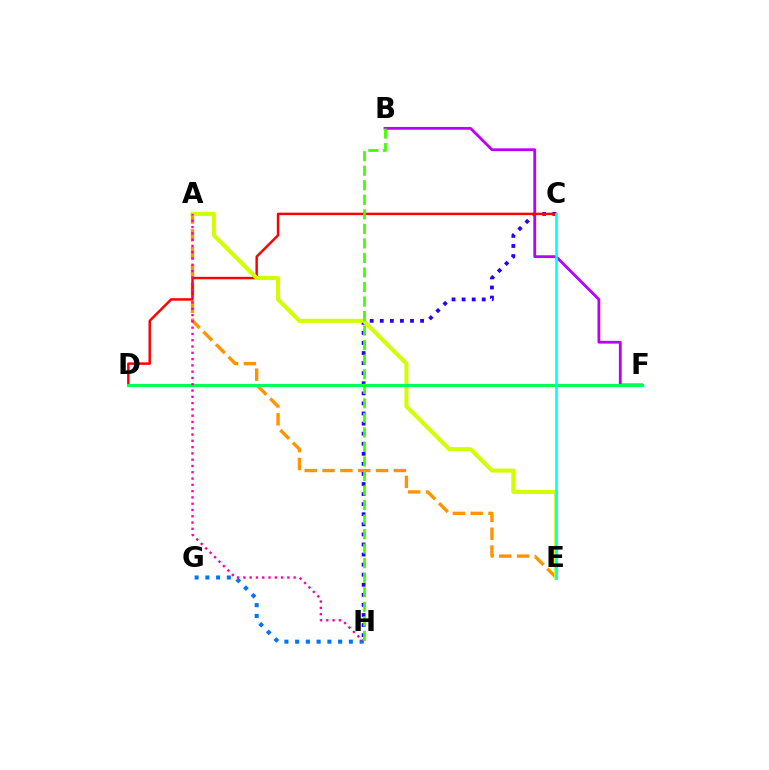{('A', 'E'): [{'color': '#ff9400', 'line_style': 'dashed', 'thickness': 2.42}, {'color': '#d1ff00', 'line_style': 'solid', 'thickness': 2.91}], ('C', 'H'): [{'color': '#2500ff', 'line_style': 'dotted', 'thickness': 2.74}], ('B', 'F'): [{'color': '#b900ff', 'line_style': 'solid', 'thickness': 2.02}], ('G', 'H'): [{'color': '#0074ff', 'line_style': 'dotted', 'thickness': 2.92}], ('C', 'D'): [{'color': '#ff0000', 'line_style': 'solid', 'thickness': 1.77}], ('D', 'F'): [{'color': '#00ff5c', 'line_style': 'solid', 'thickness': 2.24}], ('A', 'H'): [{'color': '#ff00ac', 'line_style': 'dotted', 'thickness': 1.71}], ('B', 'H'): [{'color': '#3dff00', 'line_style': 'dashed', 'thickness': 1.97}], ('C', 'E'): [{'color': '#00fff6', 'line_style': 'solid', 'thickness': 1.89}]}